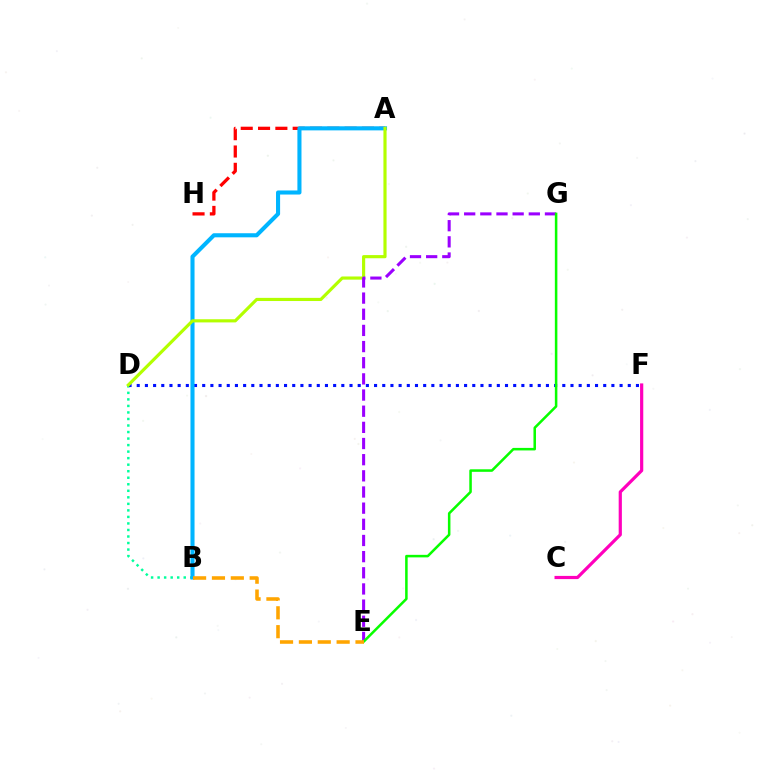{('B', 'D'): [{'color': '#00ff9d', 'line_style': 'dotted', 'thickness': 1.77}], ('D', 'F'): [{'color': '#0010ff', 'line_style': 'dotted', 'thickness': 2.22}], ('C', 'F'): [{'color': '#ff00bd', 'line_style': 'solid', 'thickness': 2.3}], ('A', 'H'): [{'color': '#ff0000', 'line_style': 'dashed', 'thickness': 2.35}], ('A', 'B'): [{'color': '#00b5ff', 'line_style': 'solid', 'thickness': 2.94}], ('A', 'D'): [{'color': '#b3ff00', 'line_style': 'solid', 'thickness': 2.27}], ('E', 'G'): [{'color': '#9b00ff', 'line_style': 'dashed', 'thickness': 2.2}, {'color': '#08ff00', 'line_style': 'solid', 'thickness': 1.82}], ('B', 'E'): [{'color': '#ffa500', 'line_style': 'dashed', 'thickness': 2.56}]}